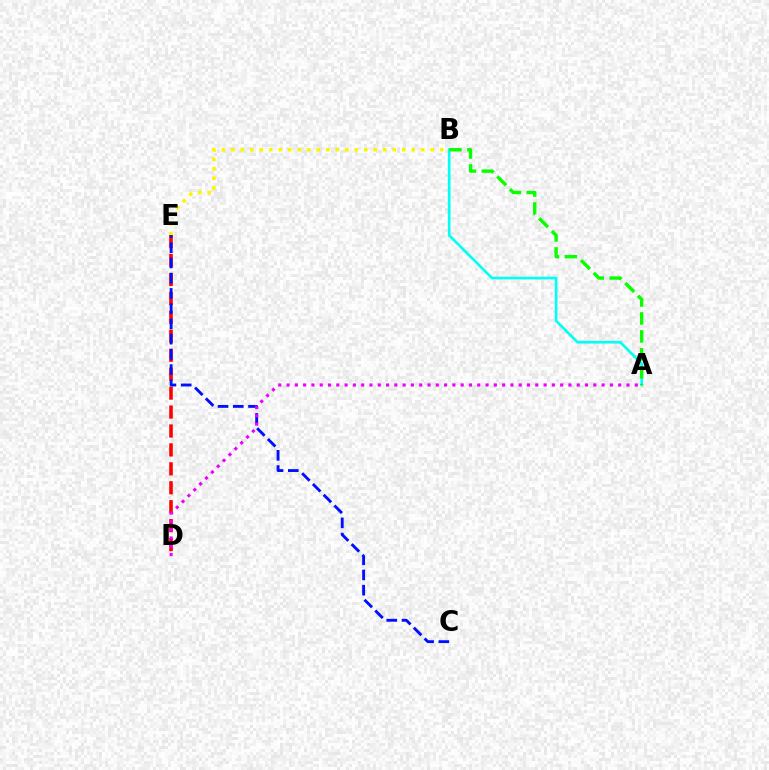{('B', 'E'): [{'color': '#fcf500', 'line_style': 'dotted', 'thickness': 2.58}], ('A', 'B'): [{'color': '#00fff6', 'line_style': 'solid', 'thickness': 1.91}, {'color': '#08ff00', 'line_style': 'dashed', 'thickness': 2.44}], ('D', 'E'): [{'color': '#ff0000', 'line_style': 'dashed', 'thickness': 2.57}], ('C', 'E'): [{'color': '#0010ff', 'line_style': 'dashed', 'thickness': 2.07}], ('A', 'D'): [{'color': '#ee00ff', 'line_style': 'dotted', 'thickness': 2.25}]}